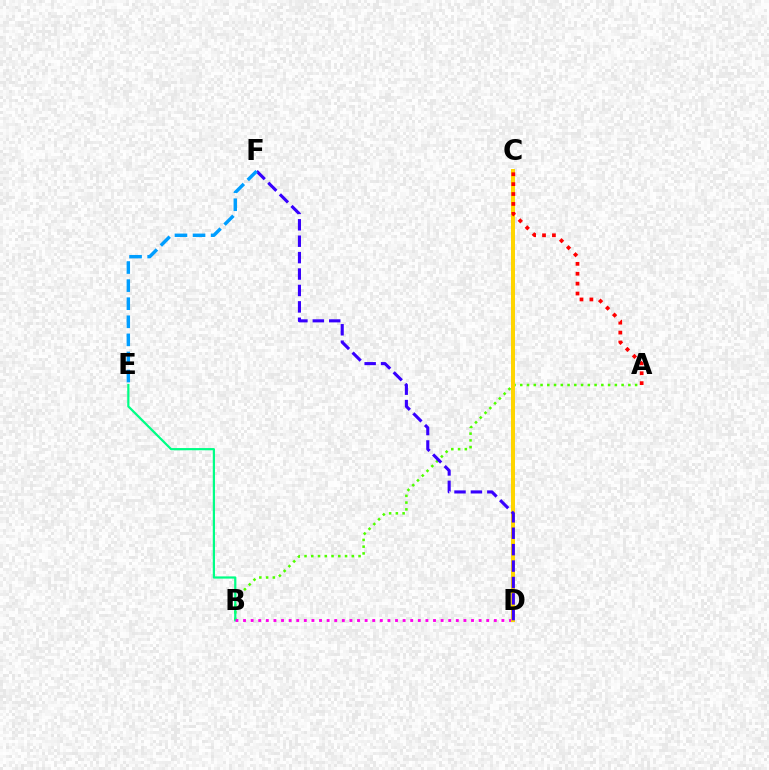{('A', 'B'): [{'color': '#4fff00', 'line_style': 'dotted', 'thickness': 1.84}], ('B', 'E'): [{'color': '#00ff86', 'line_style': 'solid', 'thickness': 1.6}], ('B', 'D'): [{'color': '#ff00ed', 'line_style': 'dotted', 'thickness': 2.06}], ('C', 'D'): [{'color': '#ffd500', 'line_style': 'solid', 'thickness': 2.87}], ('A', 'C'): [{'color': '#ff0000', 'line_style': 'dotted', 'thickness': 2.69}], ('D', 'F'): [{'color': '#3700ff', 'line_style': 'dashed', 'thickness': 2.23}], ('E', 'F'): [{'color': '#009eff', 'line_style': 'dashed', 'thickness': 2.46}]}